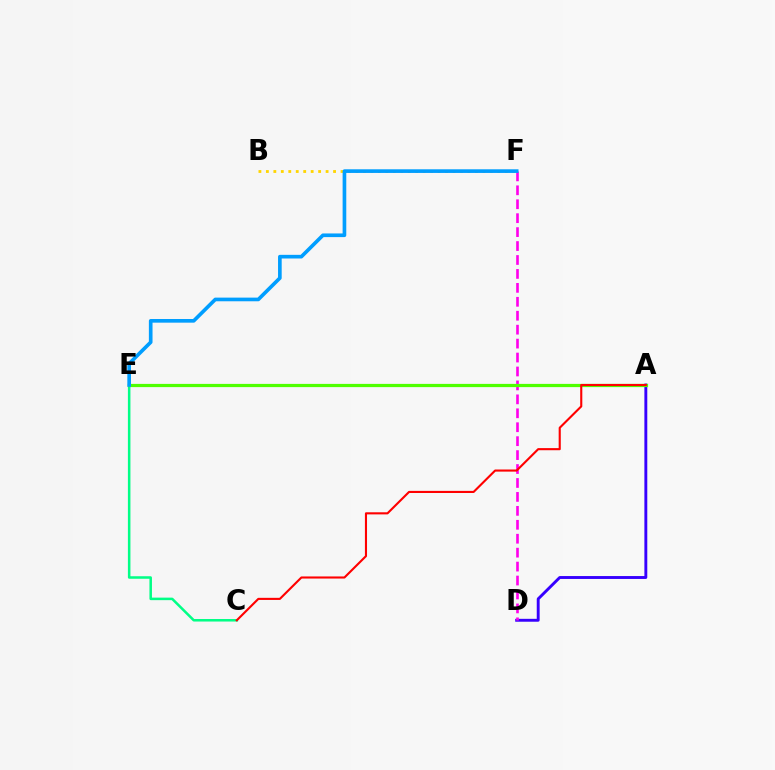{('A', 'D'): [{'color': '#3700ff', 'line_style': 'solid', 'thickness': 2.09}], ('D', 'F'): [{'color': '#ff00ed', 'line_style': 'dashed', 'thickness': 1.89}], ('B', 'F'): [{'color': '#ffd500', 'line_style': 'dotted', 'thickness': 2.03}], ('C', 'E'): [{'color': '#00ff86', 'line_style': 'solid', 'thickness': 1.82}], ('A', 'E'): [{'color': '#4fff00', 'line_style': 'solid', 'thickness': 2.33}], ('A', 'C'): [{'color': '#ff0000', 'line_style': 'solid', 'thickness': 1.52}], ('E', 'F'): [{'color': '#009eff', 'line_style': 'solid', 'thickness': 2.63}]}